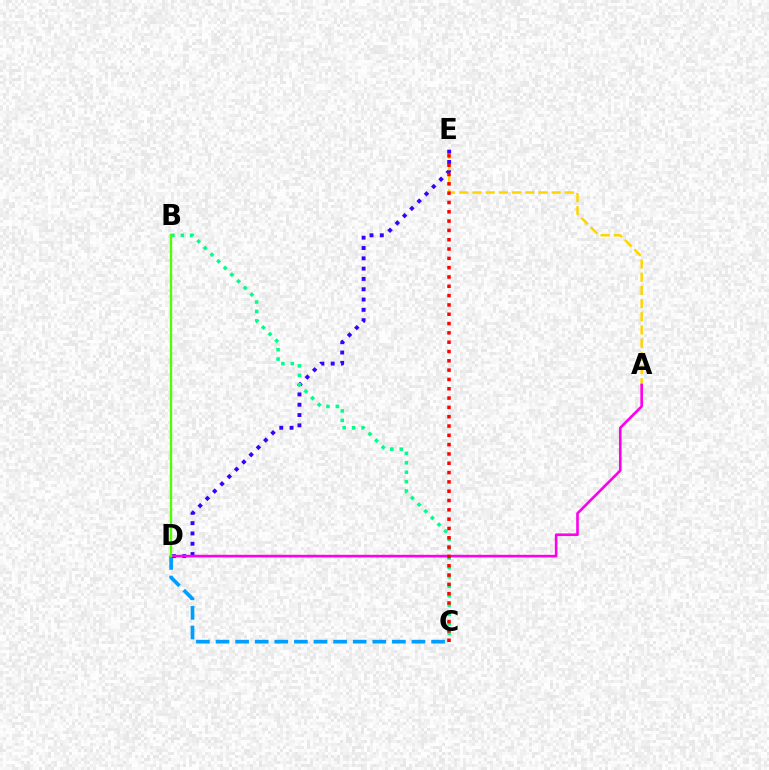{('C', 'D'): [{'color': '#009eff', 'line_style': 'dashed', 'thickness': 2.66}], ('A', 'E'): [{'color': '#ffd500', 'line_style': 'dashed', 'thickness': 1.79}], ('D', 'E'): [{'color': '#3700ff', 'line_style': 'dotted', 'thickness': 2.8}], ('B', 'C'): [{'color': '#00ff86', 'line_style': 'dotted', 'thickness': 2.56}], ('A', 'D'): [{'color': '#ff00ed', 'line_style': 'solid', 'thickness': 1.89}], ('B', 'D'): [{'color': '#4fff00', 'line_style': 'solid', 'thickness': 1.71}], ('C', 'E'): [{'color': '#ff0000', 'line_style': 'dotted', 'thickness': 2.53}]}